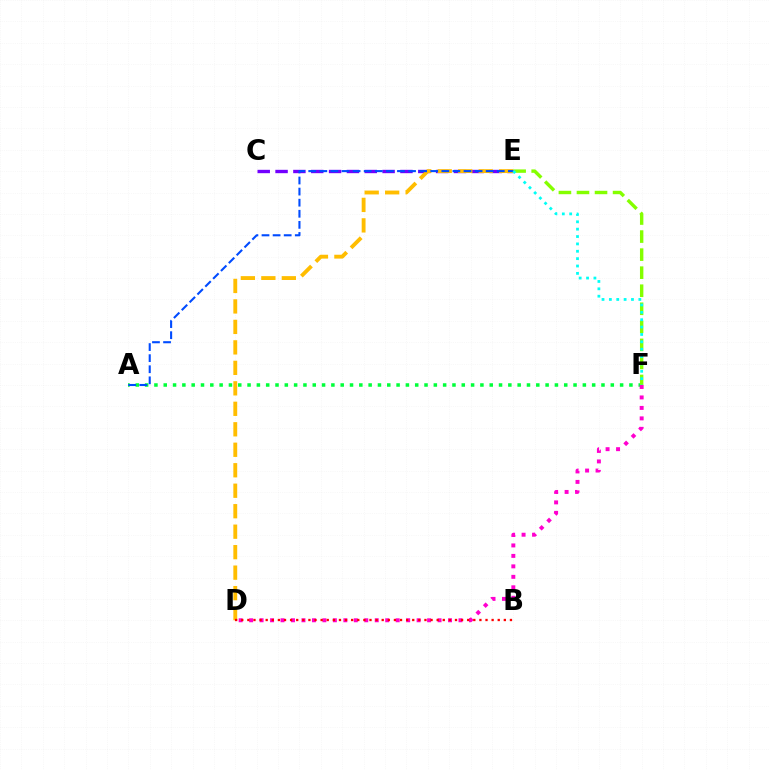{('C', 'E'): [{'color': '#7200ff', 'line_style': 'dashed', 'thickness': 2.42}], ('A', 'F'): [{'color': '#00ff39', 'line_style': 'dotted', 'thickness': 2.53}], ('D', 'E'): [{'color': '#ffbd00', 'line_style': 'dashed', 'thickness': 2.78}], ('E', 'F'): [{'color': '#84ff00', 'line_style': 'dashed', 'thickness': 2.45}, {'color': '#00fff6', 'line_style': 'dotted', 'thickness': 2.0}], ('D', 'F'): [{'color': '#ff00cf', 'line_style': 'dotted', 'thickness': 2.84}], ('B', 'D'): [{'color': '#ff0000', 'line_style': 'dotted', 'thickness': 1.66}], ('A', 'E'): [{'color': '#004bff', 'line_style': 'dashed', 'thickness': 1.51}]}